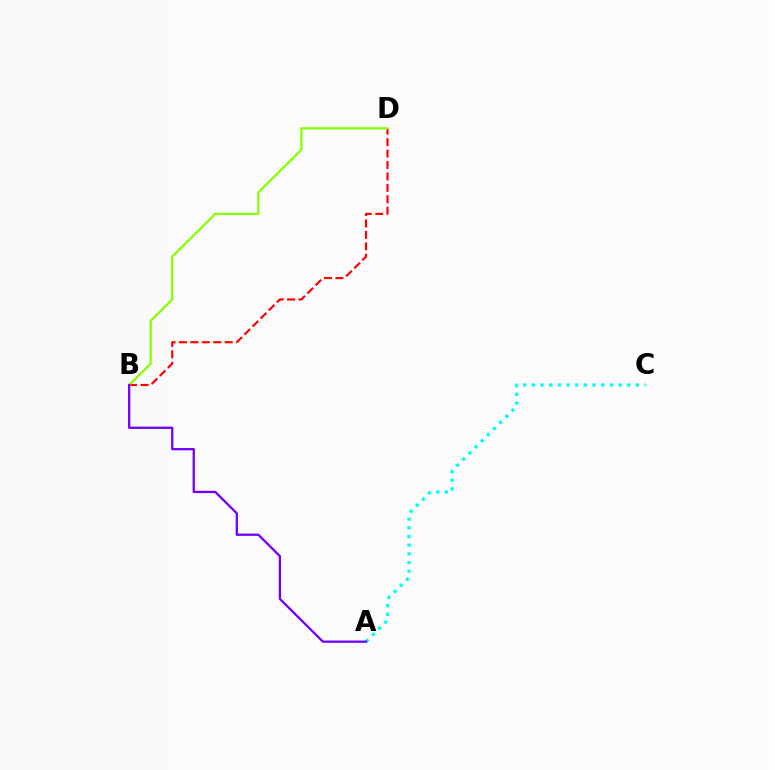{('B', 'D'): [{'color': '#ff0000', 'line_style': 'dashed', 'thickness': 1.55}, {'color': '#84ff00', 'line_style': 'solid', 'thickness': 1.61}], ('A', 'C'): [{'color': '#00fff6', 'line_style': 'dotted', 'thickness': 2.36}], ('A', 'B'): [{'color': '#7200ff', 'line_style': 'solid', 'thickness': 1.64}]}